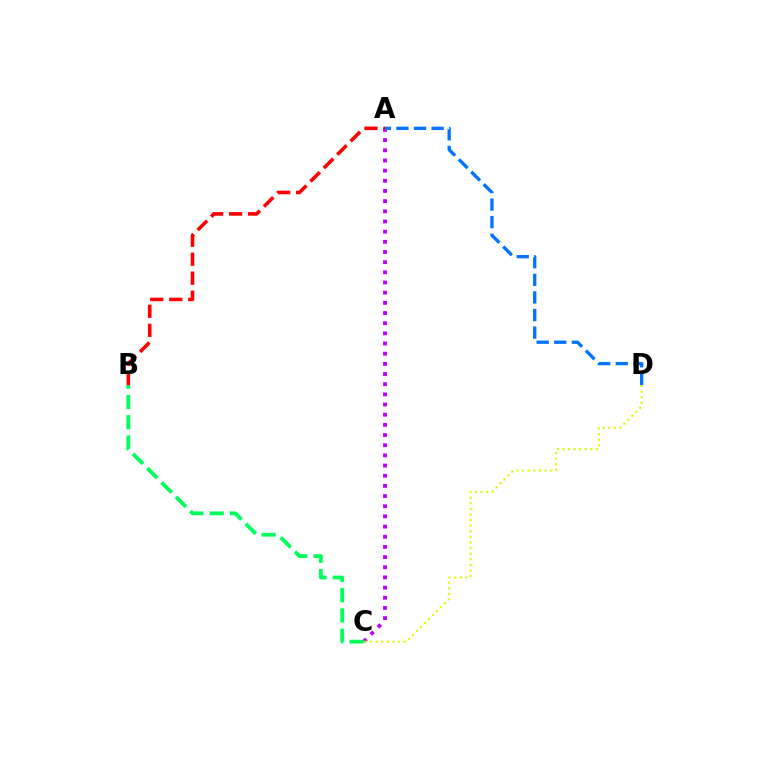{('A', 'C'): [{'color': '#b900ff', 'line_style': 'dotted', 'thickness': 2.76}], ('C', 'D'): [{'color': '#d1ff00', 'line_style': 'dotted', 'thickness': 1.52}], ('B', 'C'): [{'color': '#00ff5c', 'line_style': 'dashed', 'thickness': 2.75}], ('A', 'D'): [{'color': '#0074ff', 'line_style': 'dashed', 'thickness': 2.39}], ('A', 'B'): [{'color': '#ff0000', 'line_style': 'dashed', 'thickness': 2.58}]}